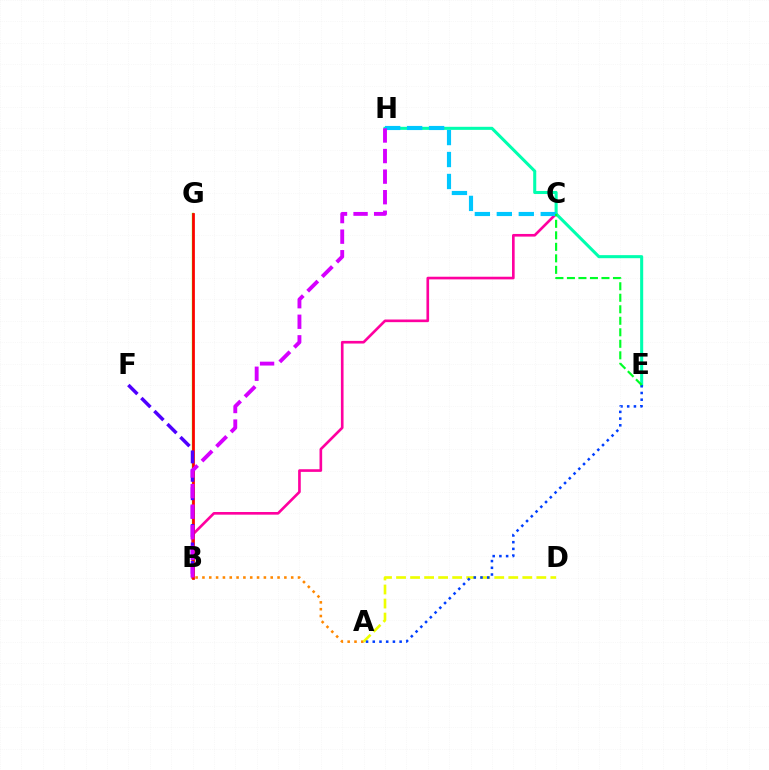{('A', 'B'): [{'color': '#ff8800', 'line_style': 'dotted', 'thickness': 1.85}], ('B', 'C'): [{'color': '#ff00a0', 'line_style': 'solid', 'thickness': 1.91}], ('A', 'D'): [{'color': '#eeff00', 'line_style': 'dashed', 'thickness': 1.91}], ('B', 'G'): [{'color': '#66ff00', 'line_style': 'solid', 'thickness': 1.69}, {'color': '#ff0000', 'line_style': 'solid', 'thickness': 1.96}], ('B', 'F'): [{'color': '#4f00ff', 'line_style': 'dashed', 'thickness': 2.5}], ('E', 'H'): [{'color': '#00ffaf', 'line_style': 'solid', 'thickness': 2.2}], ('C', 'H'): [{'color': '#00c7ff', 'line_style': 'dashed', 'thickness': 2.98}], ('A', 'E'): [{'color': '#003fff', 'line_style': 'dotted', 'thickness': 1.82}], ('C', 'E'): [{'color': '#00ff27', 'line_style': 'dashed', 'thickness': 1.56}], ('B', 'H'): [{'color': '#d600ff', 'line_style': 'dashed', 'thickness': 2.79}]}